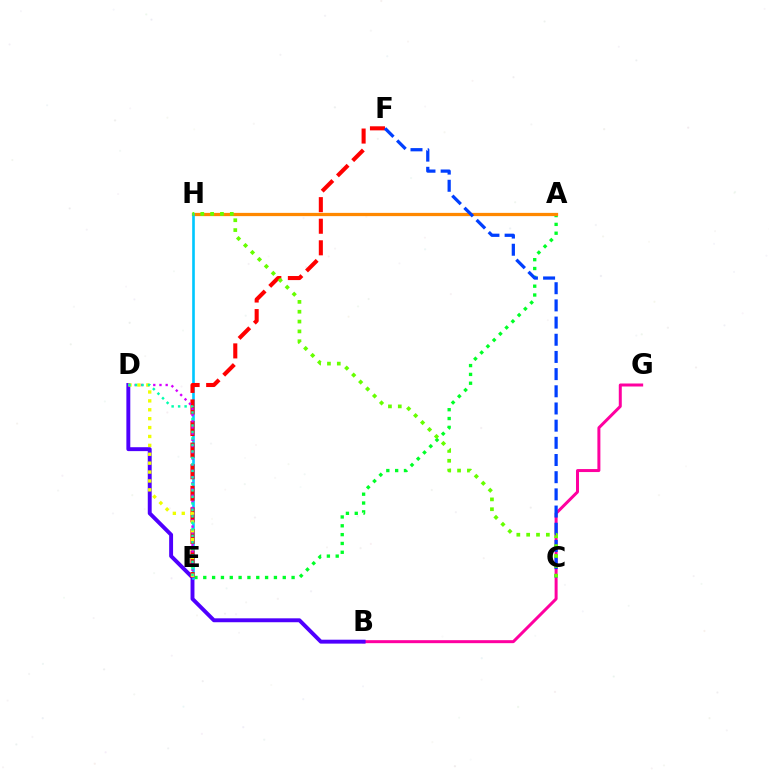{('A', 'E'): [{'color': '#00ff27', 'line_style': 'dotted', 'thickness': 2.4}], ('A', 'H'): [{'color': '#ff8800', 'line_style': 'solid', 'thickness': 2.34}], ('B', 'G'): [{'color': '#ff00a0', 'line_style': 'solid', 'thickness': 2.15}], ('B', 'D'): [{'color': '#4f00ff', 'line_style': 'solid', 'thickness': 2.82}], ('E', 'H'): [{'color': '#00c7ff', 'line_style': 'solid', 'thickness': 1.9}], ('E', 'F'): [{'color': '#ff0000', 'line_style': 'dashed', 'thickness': 2.93}], ('D', 'E'): [{'color': '#d600ff', 'line_style': 'dotted', 'thickness': 1.68}, {'color': '#eeff00', 'line_style': 'dotted', 'thickness': 2.42}, {'color': '#00ffaf', 'line_style': 'dotted', 'thickness': 1.76}], ('C', 'F'): [{'color': '#003fff', 'line_style': 'dashed', 'thickness': 2.33}], ('C', 'H'): [{'color': '#66ff00', 'line_style': 'dotted', 'thickness': 2.67}]}